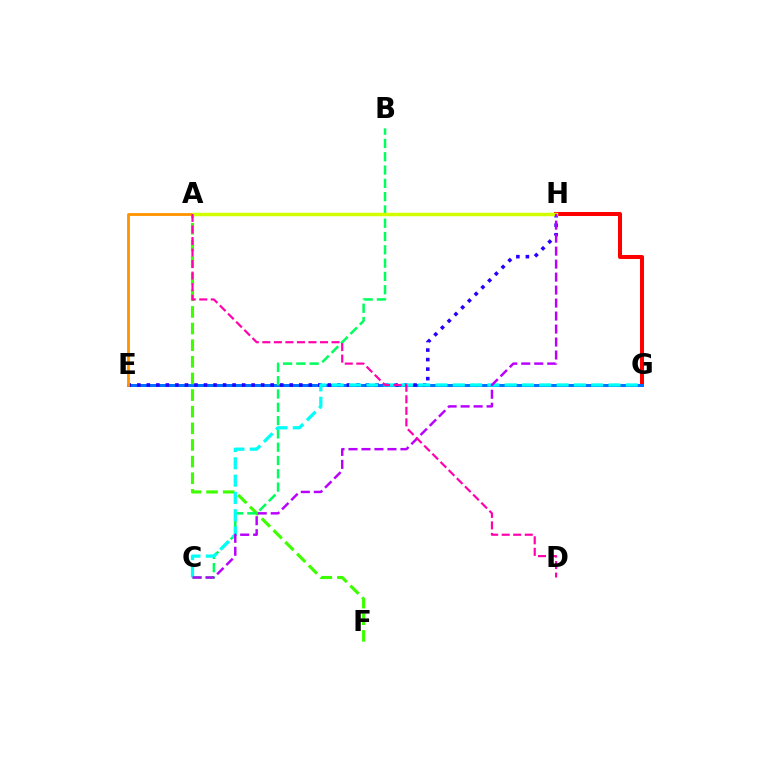{('G', 'H'): [{'color': '#ff0000', 'line_style': 'solid', 'thickness': 2.9}], ('E', 'G'): [{'color': '#0074ff', 'line_style': 'solid', 'thickness': 2.15}], ('E', 'H'): [{'color': '#2500ff', 'line_style': 'dotted', 'thickness': 2.59}], ('A', 'F'): [{'color': '#3dff00', 'line_style': 'dashed', 'thickness': 2.26}], ('B', 'C'): [{'color': '#00ff5c', 'line_style': 'dashed', 'thickness': 1.81}], ('C', 'G'): [{'color': '#00fff6', 'line_style': 'dashed', 'thickness': 2.35}], ('A', 'E'): [{'color': '#ff9400', 'line_style': 'solid', 'thickness': 2.04}], ('A', 'H'): [{'color': '#d1ff00', 'line_style': 'solid', 'thickness': 2.49}], ('C', 'H'): [{'color': '#b900ff', 'line_style': 'dashed', 'thickness': 1.76}], ('A', 'D'): [{'color': '#ff00ac', 'line_style': 'dashed', 'thickness': 1.57}]}